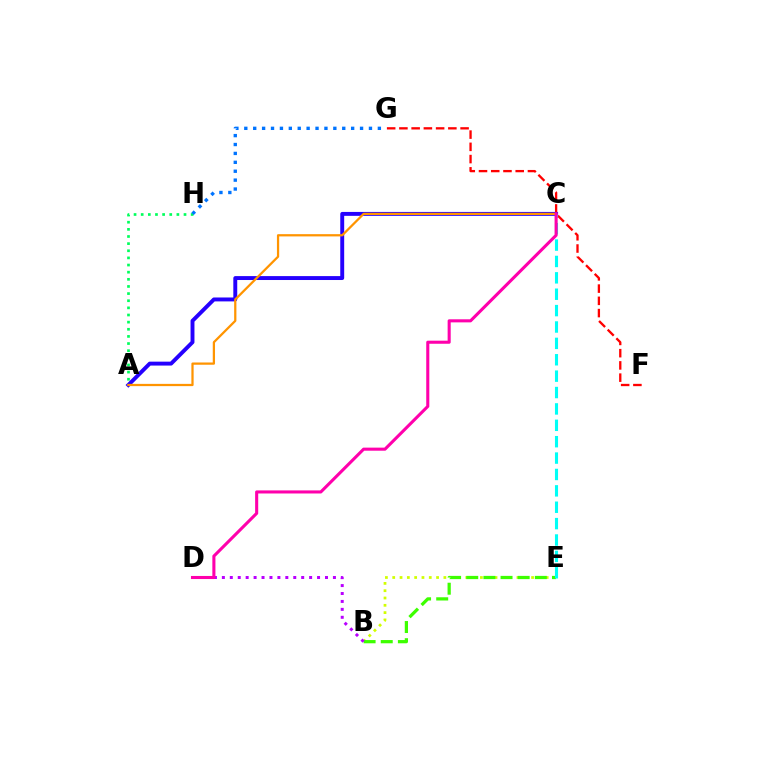{('B', 'E'): [{'color': '#d1ff00', 'line_style': 'dotted', 'thickness': 1.99}, {'color': '#3dff00', 'line_style': 'dashed', 'thickness': 2.33}], ('A', 'H'): [{'color': '#00ff5c', 'line_style': 'dotted', 'thickness': 1.94}], ('F', 'G'): [{'color': '#ff0000', 'line_style': 'dashed', 'thickness': 1.66}], ('B', 'D'): [{'color': '#b900ff', 'line_style': 'dotted', 'thickness': 2.16}], ('A', 'C'): [{'color': '#2500ff', 'line_style': 'solid', 'thickness': 2.82}, {'color': '#ff9400', 'line_style': 'solid', 'thickness': 1.62}], ('C', 'E'): [{'color': '#00fff6', 'line_style': 'dashed', 'thickness': 2.23}], ('G', 'H'): [{'color': '#0074ff', 'line_style': 'dotted', 'thickness': 2.42}], ('C', 'D'): [{'color': '#ff00ac', 'line_style': 'solid', 'thickness': 2.22}]}